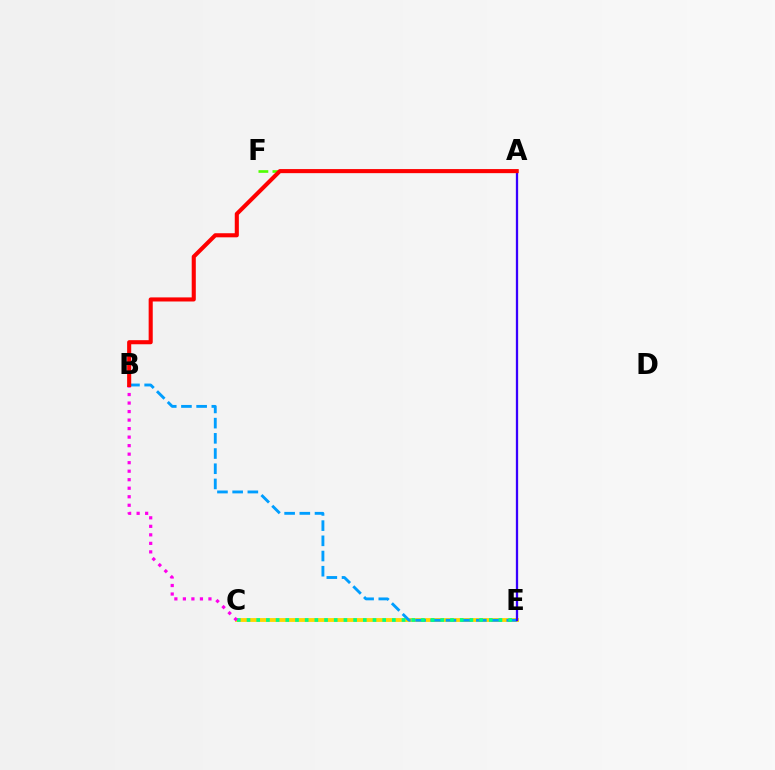{('C', 'E'): [{'color': '#ffd500', 'line_style': 'solid', 'thickness': 2.76}, {'color': '#00ff86', 'line_style': 'dotted', 'thickness': 2.63}], ('B', 'E'): [{'color': '#009eff', 'line_style': 'dashed', 'thickness': 2.06}], ('B', 'C'): [{'color': '#ff00ed', 'line_style': 'dotted', 'thickness': 2.31}], ('A', 'E'): [{'color': '#3700ff', 'line_style': 'solid', 'thickness': 1.65}], ('A', 'F'): [{'color': '#4fff00', 'line_style': 'dashed', 'thickness': 1.9}], ('A', 'B'): [{'color': '#ff0000', 'line_style': 'solid', 'thickness': 2.94}]}